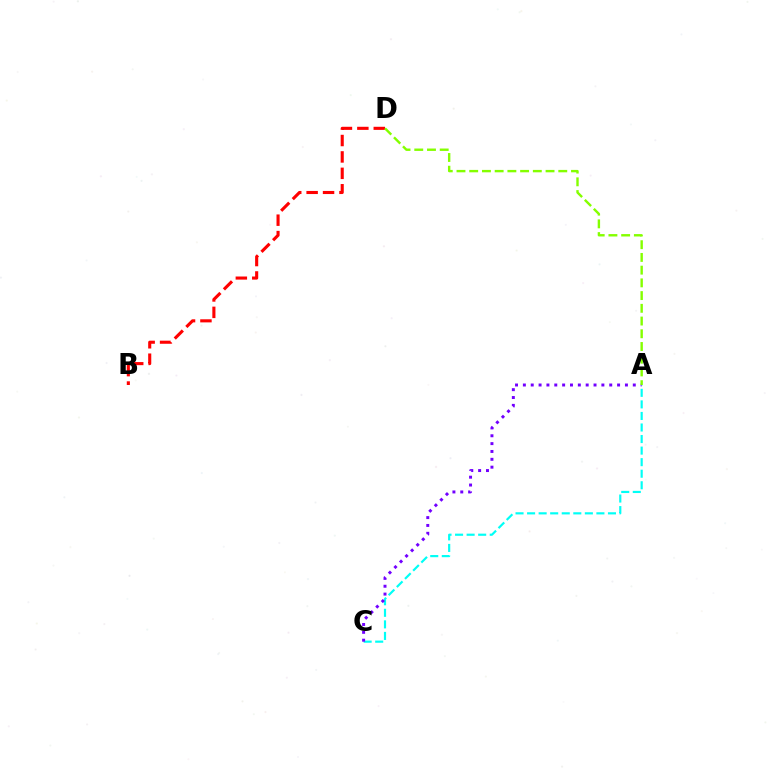{('A', 'C'): [{'color': '#00fff6', 'line_style': 'dashed', 'thickness': 1.57}, {'color': '#7200ff', 'line_style': 'dotted', 'thickness': 2.13}], ('B', 'D'): [{'color': '#ff0000', 'line_style': 'dashed', 'thickness': 2.23}], ('A', 'D'): [{'color': '#84ff00', 'line_style': 'dashed', 'thickness': 1.73}]}